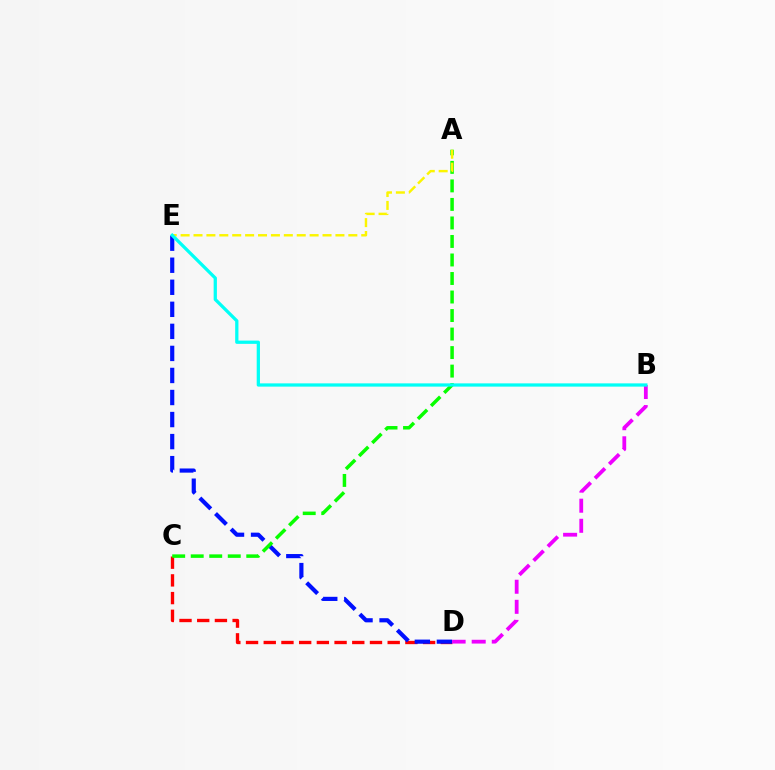{('C', 'D'): [{'color': '#ff0000', 'line_style': 'dashed', 'thickness': 2.41}], ('D', 'E'): [{'color': '#0010ff', 'line_style': 'dashed', 'thickness': 2.99}], ('A', 'C'): [{'color': '#08ff00', 'line_style': 'dashed', 'thickness': 2.52}], ('B', 'D'): [{'color': '#ee00ff', 'line_style': 'dashed', 'thickness': 2.73}], ('A', 'E'): [{'color': '#fcf500', 'line_style': 'dashed', 'thickness': 1.75}], ('B', 'E'): [{'color': '#00fff6', 'line_style': 'solid', 'thickness': 2.35}]}